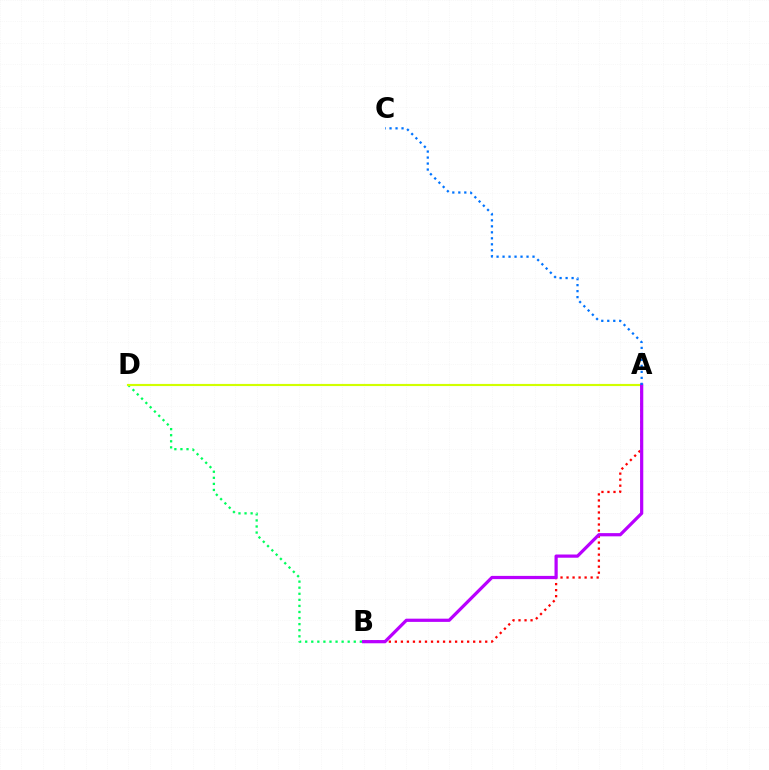{('B', 'D'): [{'color': '#00ff5c', 'line_style': 'dotted', 'thickness': 1.65}], ('A', 'D'): [{'color': '#d1ff00', 'line_style': 'solid', 'thickness': 1.54}], ('A', 'B'): [{'color': '#ff0000', 'line_style': 'dotted', 'thickness': 1.64}, {'color': '#b900ff', 'line_style': 'solid', 'thickness': 2.32}], ('A', 'C'): [{'color': '#0074ff', 'line_style': 'dotted', 'thickness': 1.63}]}